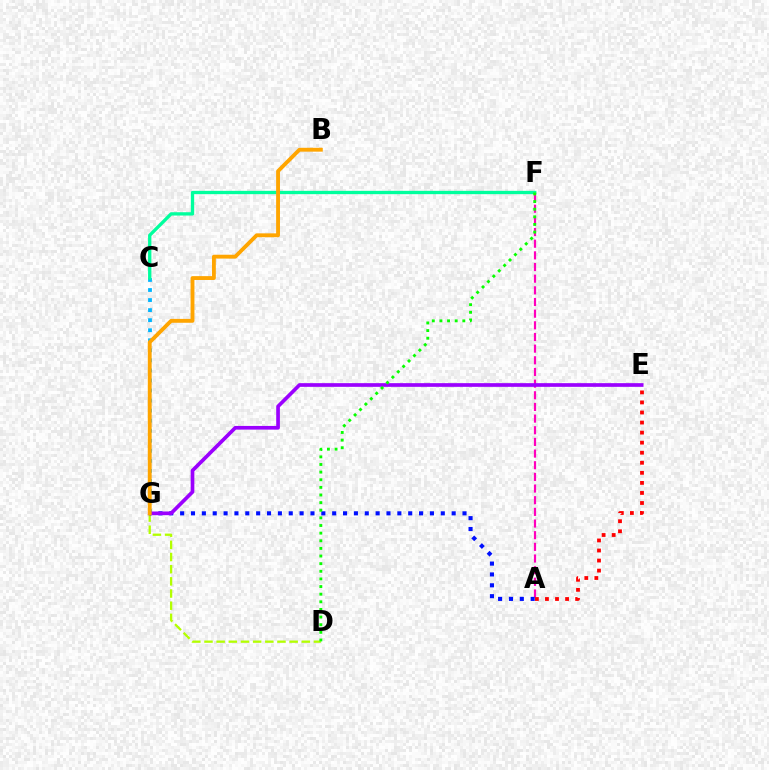{('C', 'G'): [{'color': '#00b5ff', 'line_style': 'dotted', 'thickness': 2.73}], ('C', 'F'): [{'color': '#00ff9d', 'line_style': 'solid', 'thickness': 2.39}], ('A', 'F'): [{'color': '#ff00bd', 'line_style': 'dashed', 'thickness': 1.58}], ('A', 'E'): [{'color': '#ff0000', 'line_style': 'dotted', 'thickness': 2.73}], ('D', 'G'): [{'color': '#b3ff00', 'line_style': 'dashed', 'thickness': 1.65}], ('A', 'G'): [{'color': '#0010ff', 'line_style': 'dotted', 'thickness': 2.95}], ('E', 'G'): [{'color': '#9b00ff', 'line_style': 'solid', 'thickness': 2.65}], ('B', 'G'): [{'color': '#ffa500', 'line_style': 'solid', 'thickness': 2.78}], ('D', 'F'): [{'color': '#08ff00', 'line_style': 'dotted', 'thickness': 2.07}]}